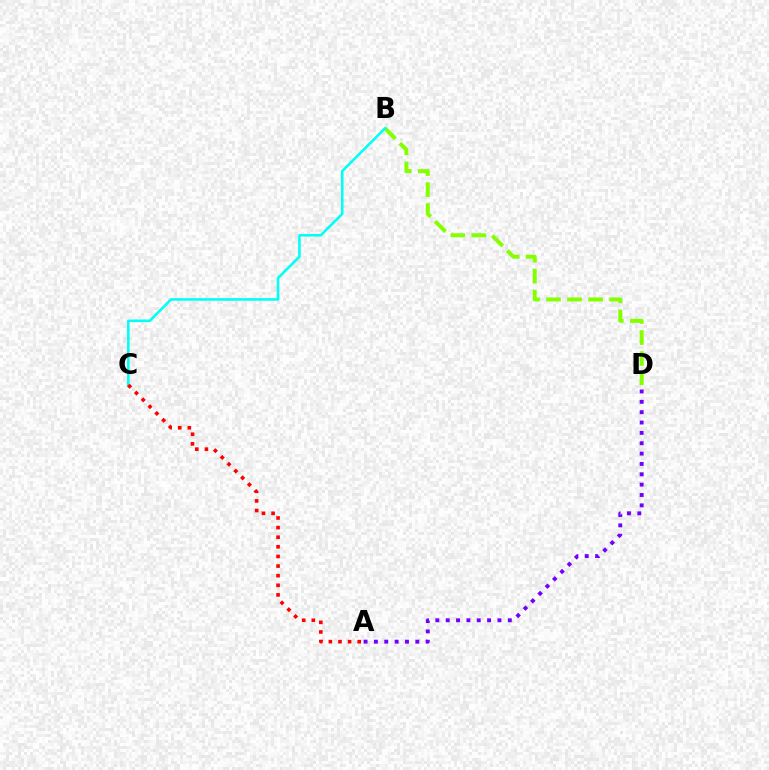{('A', 'D'): [{'color': '#7200ff', 'line_style': 'dotted', 'thickness': 2.81}], ('B', 'D'): [{'color': '#84ff00', 'line_style': 'dashed', 'thickness': 2.86}], ('B', 'C'): [{'color': '#00fff6', 'line_style': 'solid', 'thickness': 1.85}], ('A', 'C'): [{'color': '#ff0000', 'line_style': 'dotted', 'thickness': 2.61}]}